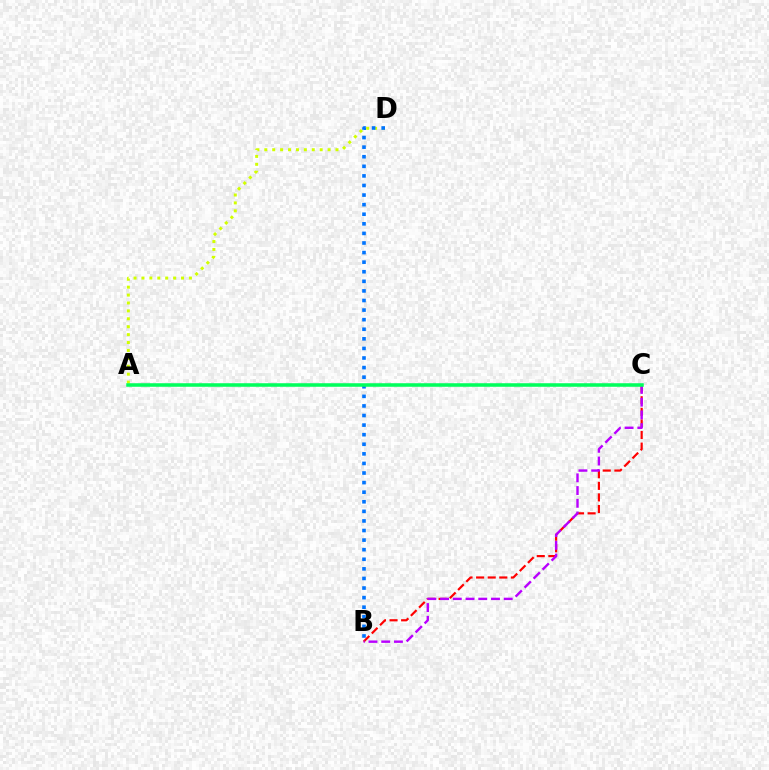{('A', 'D'): [{'color': '#d1ff00', 'line_style': 'dotted', 'thickness': 2.15}], ('B', 'C'): [{'color': '#ff0000', 'line_style': 'dashed', 'thickness': 1.57}, {'color': '#b900ff', 'line_style': 'dashed', 'thickness': 1.73}], ('B', 'D'): [{'color': '#0074ff', 'line_style': 'dotted', 'thickness': 2.6}], ('A', 'C'): [{'color': '#00ff5c', 'line_style': 'solid', 'thickness': 2.55}]}